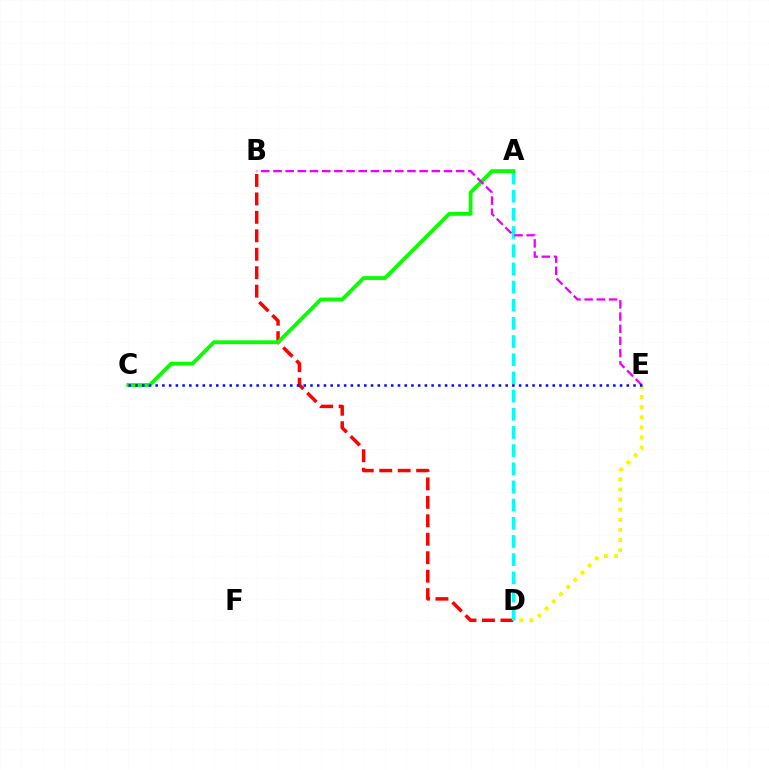{('B', 'D'): [{'color': '#ff0000', 'line_style': 'dashed', 'thickness': 2.51}], ('D', 'E'): [{'color': '#fcf500', 'line_style': 'dotted', 'thickness': 2.75}], ('A', 'D'): [{'color': '#00fff6', 'line_style': 'dashed', 'thickness': 2.47}], ('A', 'C'): [{'color': '#08ff00', 'line_style': 'solid', 'thickness': 2.74}], ('B', 'E'): [{'color': '#ee00ff', 'line_style': 'dashed', 'thickness': 1.65}], ('C', 'E'): [{'color': '#0010ff', 'line_style': 'dotted', 'thickness': 1.83}]}